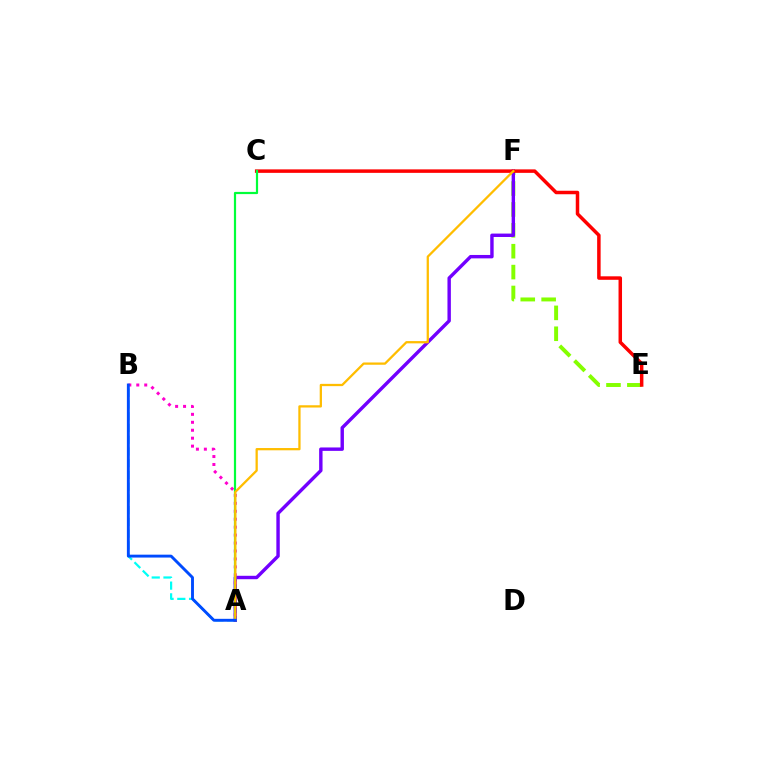{('E', 'F'): [{'color': '#84ff00', 'line_style': 'dashed', 'thickness': 2.84}], ('A', 'B'): [{'color': '#00fff6', 'line_style': 'dashed', 'thickness': 1.6}, {'color': '#ff00cf', 'line_style': 'dotted', 'thickness': 2.16}, {'color': '#004bff', 'line_style': 'solid', 'thickness': 2.09}], ('A', 'F'): [{'color': '#7200ff', 'line_style': 'solid', 'thickness': 2.46}, {'color': '#ffbd00', 'line_style': 'solid', 'thickness': 1.63}], ('C', 'E'): [{'color': '#ff0000', 'line_style': 'solid', 'thickness': 2.51}], ('A', 'C'): [{'color': '#00ff39', 'line_style': 'solid', 'thickness': 1.59}]}